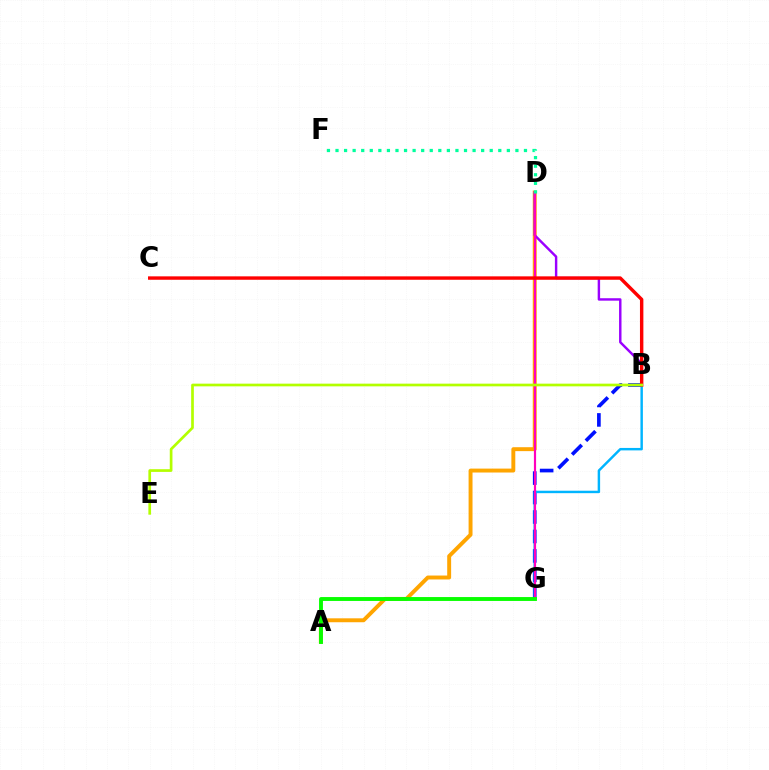{('B', 'G'): [{'color': '#0010ff', 'line_style': 'dashed', 'thickness': 2.64}, {'color': '#00b5ff', 'line_style': 'solid', 'thickness': 1.76}], ('A', 'D'): [{'color': '#ffa500', 'line_style': 'solid', 'thickness': 2.82}], ('B', 'D'): [{'color': '#9b00ff', 'line_style': 'solid', 'thickness': 1.75}], ('D', 'G'): [{'color': '#ff00bd', 'line_style': 'solid', 'thickness': 1.57}], ('B', 'C'): [{'color': '#ff0000', 'line_style': 'solid', 'thickness': 2.46}], ('D', 'F'): [{'color': '#00ff9d', 'line_style': 'dotted', 'thickness': 2.33}], ('A', 'G'): [{'color': '#08ff00', 'line_style': 'solid', 'thickness': 2.79}], ('B', 'E'): [{'color': '#b3ff00', 'line_style': 'solid', 'thickness': 1.94}]}